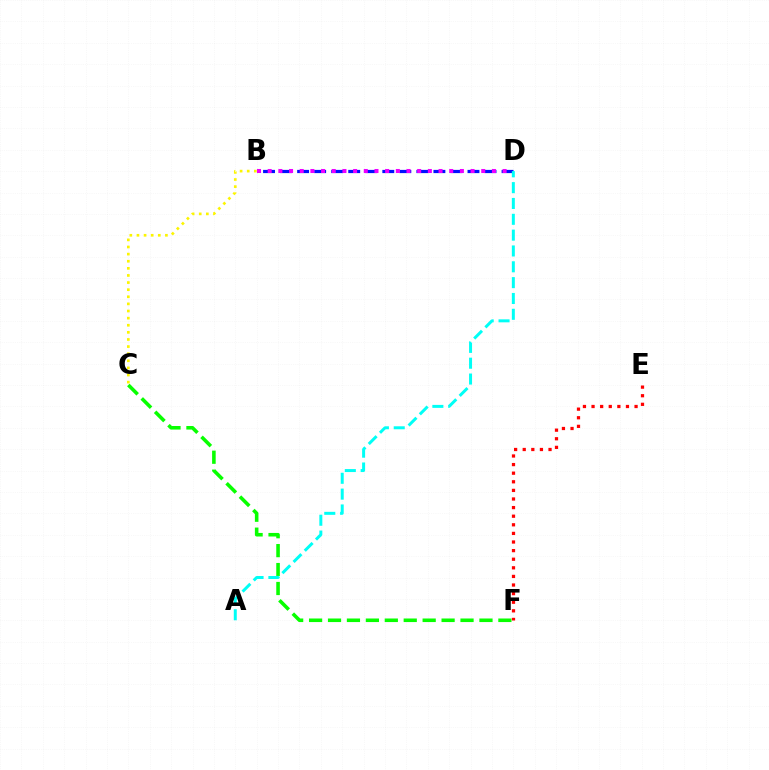{('B', 'D'): [{'color': '#0010ff', 'line_style': 'dashed', 'thickness': 2.31}, {'color': '#ee00ff', 'line_style': 'dotted', 'thickness': 2.9}], ('C', 'F'): [{'color': '#08ff00', 'line_style': 'dashed', 'thickness': 2.57}], ('A', 'D'): [{'color': '#00fff6', 'line_style': 'dashed', 'thickness': 2.15}], ('E', 'F'): [{'color': '#ff0000', 'line_style': 'dotted', 'thickness': 2.34}], ('B', 'C'): [{'color': '#fcf500', 'line_style': 'dotted', 'thickness': 1.93}]}